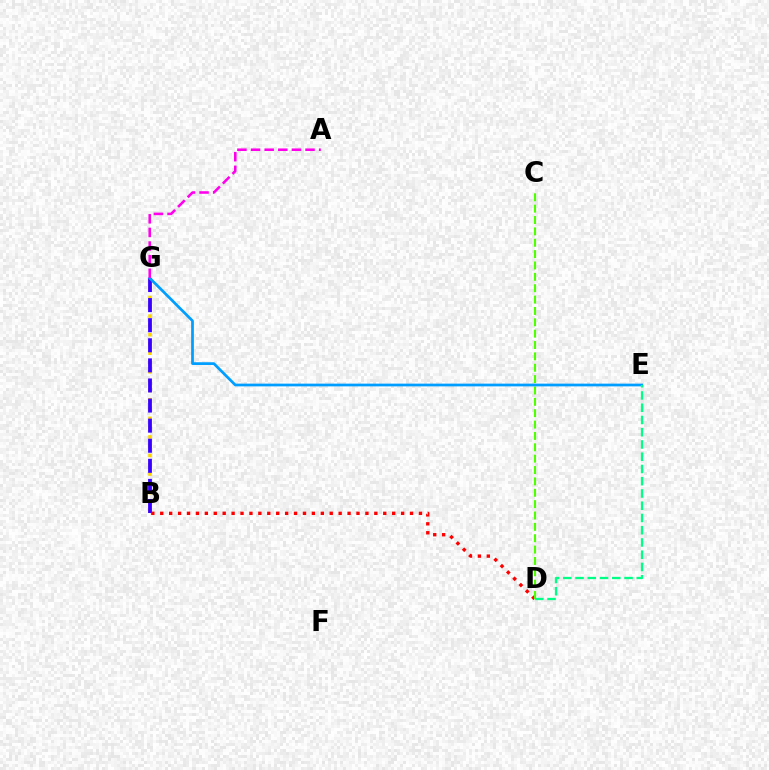{('B', 'D'): [{'color': '#ff0000', 'line_style': 'dotted', 'thickness': 2.42}], ('B', 'G'): [{'color': '#ffd500', 'line_style': 'dotted', 'thickness': 2.53}, {'color': '#3700ff', 'line_style': 'dashed', 'thickness': 2.73}], ('C', 'D'): [{'color': '#4fff00', 'line_style': 'dashed', 'thickness': 1.54}], ('E', 'G'): [{'color': '#009eff', 'line_style': 'solid', 'thickness': 1.97}], ('A', 'G'): [{'color': '#ff00ed', 'line_style': 'dashed', 'thickness': 1.85}], ('D', 'E'): [{'color': '#00ff86', 'line_style': 'dashed', 'thickness': 1.66}]}